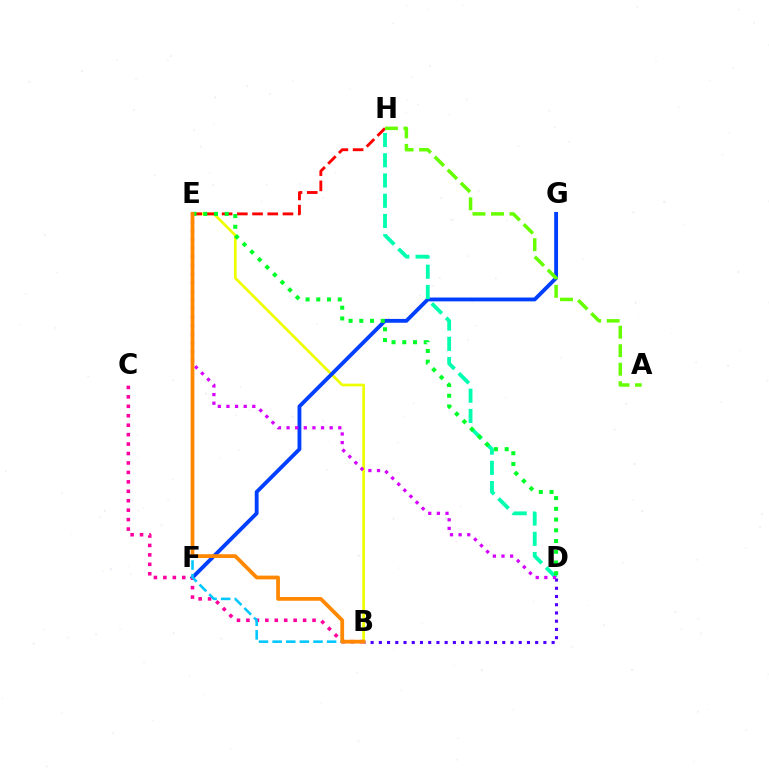{('B', 'E'): [{'color': '#eeff00', 'line_style': 'solid', 'thickness': 1.94}, {'color': '#00c7ff', 'line_style': 'dashed', 'thickness': 1.85}, {'color': '#ff8800', 'line_style': 'solid', 'thickness': 2.71}], ('F', 'G'): [{'color': '#003fff', 'line_style': 'solid', 'thickness': 2.77}], ('E', 'H'): [{'color': '#ff0000', 'line_style': 'dashed', 'thickness': 2.07}], ('D', 'H'): [{'color': '#00ffaf', 'line_style': 'dashed', 'thickness': 2.75}], ('B', 'C'): [{'color': '#ff00a0', 'line_style': 'dotted', 'thickness': 2.57}], ('B', 'D'): [{'color': '#4f00ff', 'line_style': 'dotted', 'thickness': 2.24}], ('A', 'H'): [{'color': '#66ff00', 'line_style': 'dashed', 'thickness': 2.51}], ('D', 'E'): [{'color': '#d600ff', 'line_style': 'dotted', 'thickness': 2.34}, {'color': '#00ff27', 'line_style': 'dotted', 'thickness': 2.92}]}